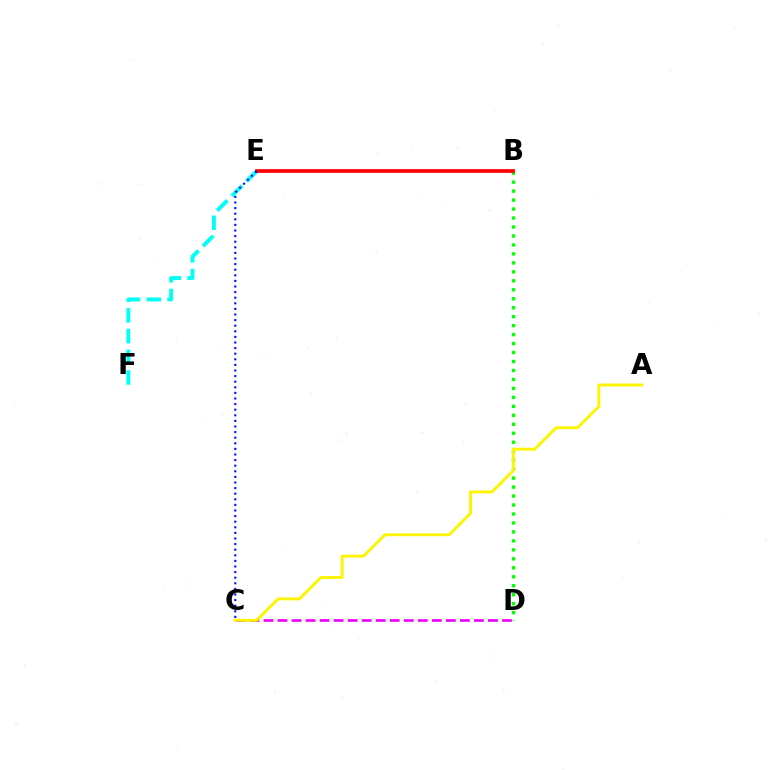{('C', 'D'): [{'color': '#ee00ff', 'line_style': 'dashed', 'thickness': 1.91}], ('E', 'F'): [{'color': '#00fff6', 'line_style': 'dashed', 'thickness': 2.81}], ('B', 'D'): [{'color': '#08ff00', 'line_style': 'dotted', 'thickness': 2.44}], ('B', 'E'): [{'color': '#ff0000', 'line_style': 'solid', 'thickness': 2.68}], ('C', 'E'): [{'color': '#0010ff', 'line_style': 'dotted', 'thickness': 1.52}], ('A', 'C'): [{'color': '#fcf500', 'line_style': 'solid', 'thickness': 2.08}]}